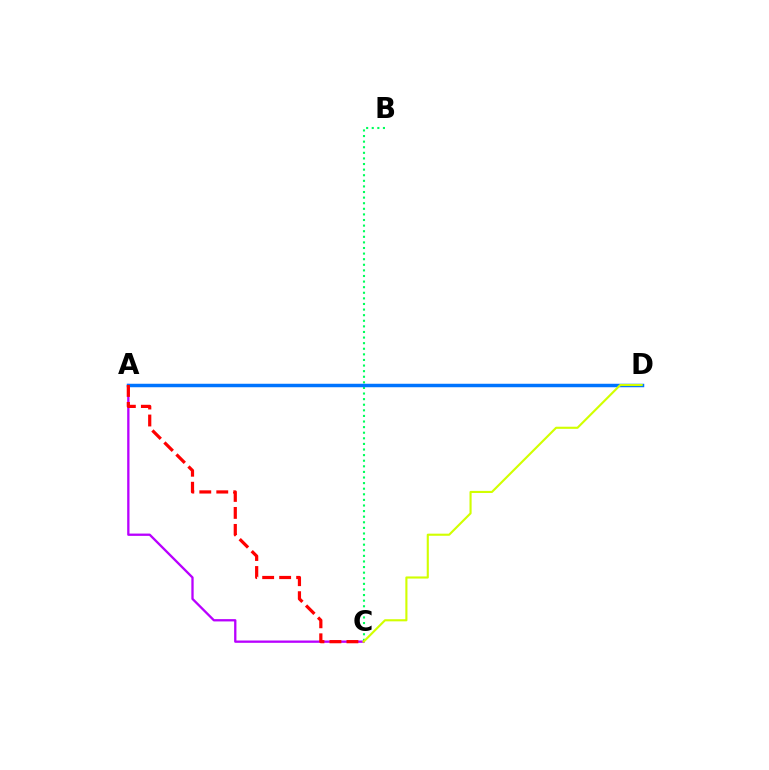{('A', 'C'): [{'color': '#b900ff', 'line_style': 'solid', 'thickness': 1.66}, {'color': '#ff0000', 'line_style': 'dashed', 'thickness': 2.31}], ('B', 'C'): [{'color': '#00ff5c', 'line_style': 'dotted', 'thickness': 1.52}], ('A', 'D'): [{'color': '#0074ff', 'line_style': 'solid', 'thickness': 2.5}], ('C', 'D'): [{'color': '#d1ff00', 'line_style': 'solid', 'thickness': 1.53}]}